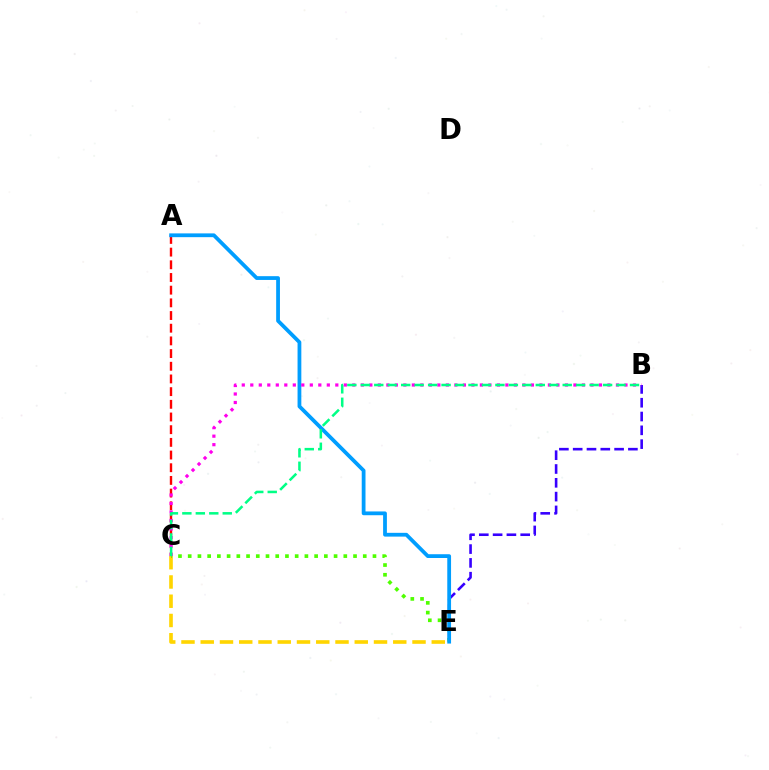{('B', 'E'): [{'color': '#3700ff', 'line_style': 'dashed', 'thickness': 1.88}], ('A', 'C'): [{'color': '#ff0000', 'line_style': 'dashed', 'thickness': 1.72}], ('C', 'E'): [{'color': '#ffd500', 'line_style': 'dashed', 'thickness': 2.62}, {'color': '#4fff00', 'line_style': 'dotted', 'thickness': 2.64}], ('A', 'E'): [{'color': '#009eff', 'line_style': 'solid', 'thickness': 2.72}], ('B', 'C'): [{'color': '#ff00ed', 'line_style': 'dotted', 'thickness': 2.31}, {'color': '#00ff86', 'line_style': 'dashed', 'thickness': 1.83}]}